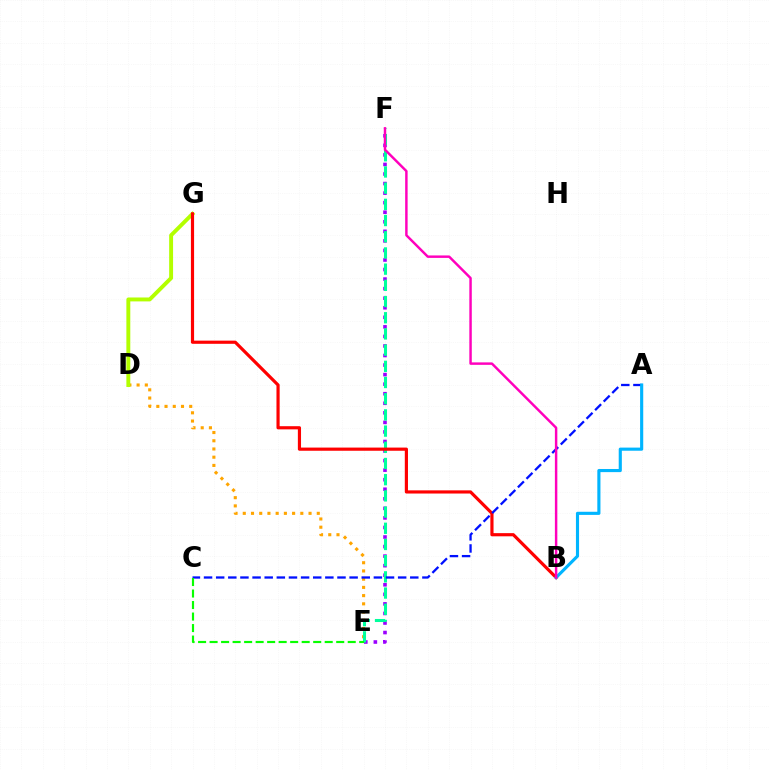{('E', 'F'): [{'color': '#9b00ff', 'line_style': 'dotted', 'thickness': 2.6}, {'color': '#00ff9d', 'line_style': 'dashed', 'thickness': 2.2}], ('D', 'E'): [{'color': '#ffa500', 'line_style': 'dotted', 'thickness': 2.23}], ('D', 'G'): [{'color': '#b3ff00', 'line_style': 'solid', 'thickness': 2.82}], ('B', 'G'): [{'color': '#ff0000', 'line_style': 'solid', 'thickness': 2.29}], ('A', 'C'): [{'color': '#0010ff', 'line_style': 'dashed', 'thickness': 1.65}], ('A', 'B'): [{'color': '#00b5ff', 'line_style': 'solid', 'thickness': 2.25}], ('B', 'F'): [{'color': '#ff00bd', 'line_style': 'solid', 'thickness': 1.77}], ('C', 'E'): [{'color': '#08ff00', 'line_style': 'dashed', 'thickness': 1.56}]}